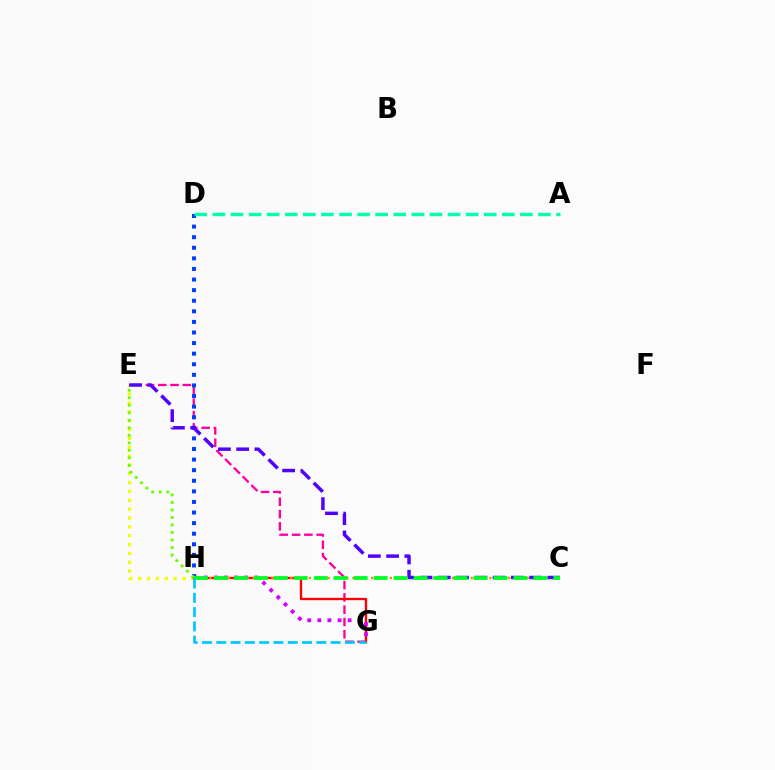{('E', 'H'): [{'color': '#eeff00', 'line_style': 'dotted', 'thickness': 2.4}, {'color': '#66ff00', 'line_style': 'dotted', 'thickness': 2.04}], ('E', 'G'): [{'color': '#ff00a0', 'line_style': 'dashed', 'thickness': 1.67}], ('G', 'H'): [{'color': '#ff0000', 'line_style': 'solid', 'thickness': 1.68}, {'color': '#d600ff', 'line_style': 'dotted', 'thickness': 2.74}, {'color': '#00c7ff', 'line_style': 'dashed', 'thickness': 1.94}], ('C', 'H'): [{'color': '#ff8800', 'line_style': 'dotted', 'thickness': 1.69}, {'color': '#00ff27', 'line_style': 'dashed', 'thickness': 2.71}], ('D', 'H'): [{'color': '#003fff', 'line_style': 'dotted', 'thickness': 2.88}], ('A', 'D'): [{'color': '#00ffaf', 'line_style': 'dashed', 'thickness': 2.46}], ('C', 'E'): [{'color': '#4f00ff', 'line_style': 'dashed', 'thickness': 2.48}]}